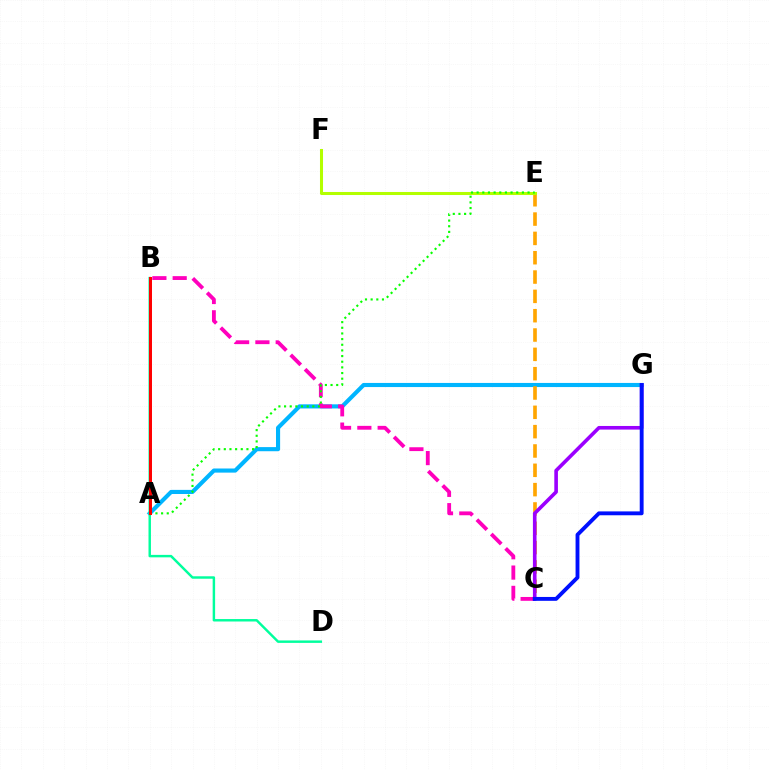{('A', 'G'): [{'color': '#00b5ff', 'line_style': 'solid', 'thickness': 2.97}], ('C', 'E'): [{'color': '#ffa500', 'line_style': 'dashed', 'thickness': 2.63}], ('B', 'C'): [{'color': '#ff00bd', 'line_style': 'dashed', 'thickness': 2.76}], ('B', 'D'): [{'color': '#00ff9d', 'line_style': 'solid', 'thickness': 1.76}], ('E', 'F'): [{'color': '#b3ff00', 'line_style': 'solid', 'thickness': 2.19}], ('C', 'G'): [{'color': '#9b00ff', 'line_style': 'solid', 'thickness': 2.6}, {'color': '#0010ff', 'line_style': 'solid', 'thickness': 2.79}], ('A', 'E'): [{'color': '#08ff00', 'line_style': 'dotted', 'thickness': 1.54}], ('A', 'B'): [{'color': '#ff0000', 'line_style': 'solid', 'thickness': 2.15}]}